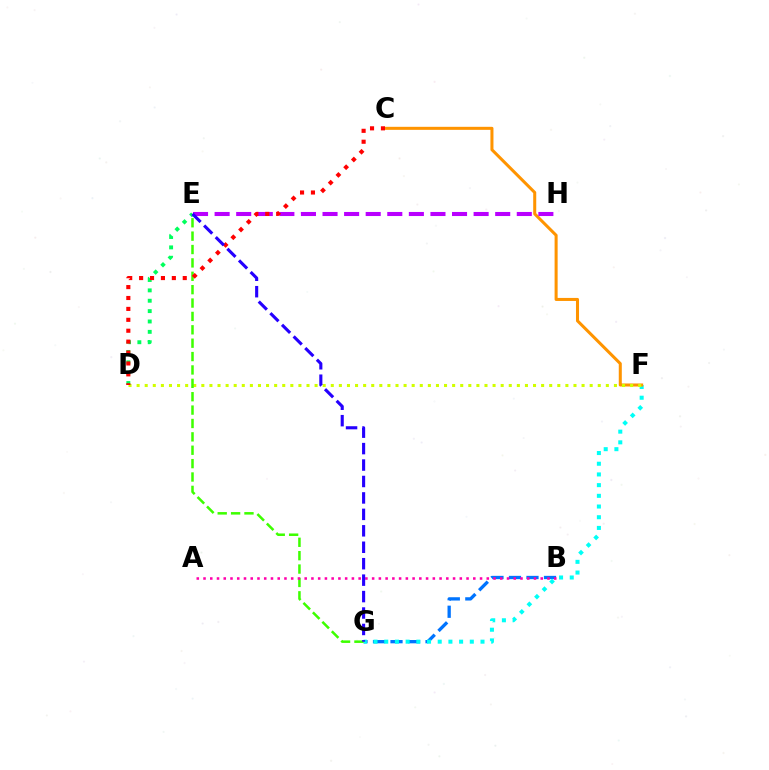{('B', 'G'): [{'color': '#0074ff', 'line_style': 'dashed', 'thickness': 2.38}], ('F', 'G'): [{'color': '#00fff6', 'line_style': 'dotted', 'thickness': 2.91}], ('C', 'F'): [{'color': '#ff9400', 'line_style': 'solid', 'thickness': 2.19}], ('D', 'F'): [{'color': '#d1ff00', 'line_style': 'dotted', 'thickness': 2.2}], ('D', 'E'): [{'color': '#00ff5c', 'line_style': 'dotted', 'thickness': 2.82}], ('E', 'H'): [{'color': '#b900ff', 'line_style': 'dashed', 'thickness': 2.93}], ('E', 'G'): [{'color': '#3dff00', 'line_style': 'dashed', 'thickness': 1.82}, {'color': '#2500ff', 'line_style': 'dashed', 'thickness': 2.23}], ('C', 'D'): [{'color': '#ff0000', 'line_style': 'dotted', 'thickness': 2.96}], ('A', 'B'): [{'color': '#ff00ac', 'line_style': 'dotted', 'thickness': 1.83}]}